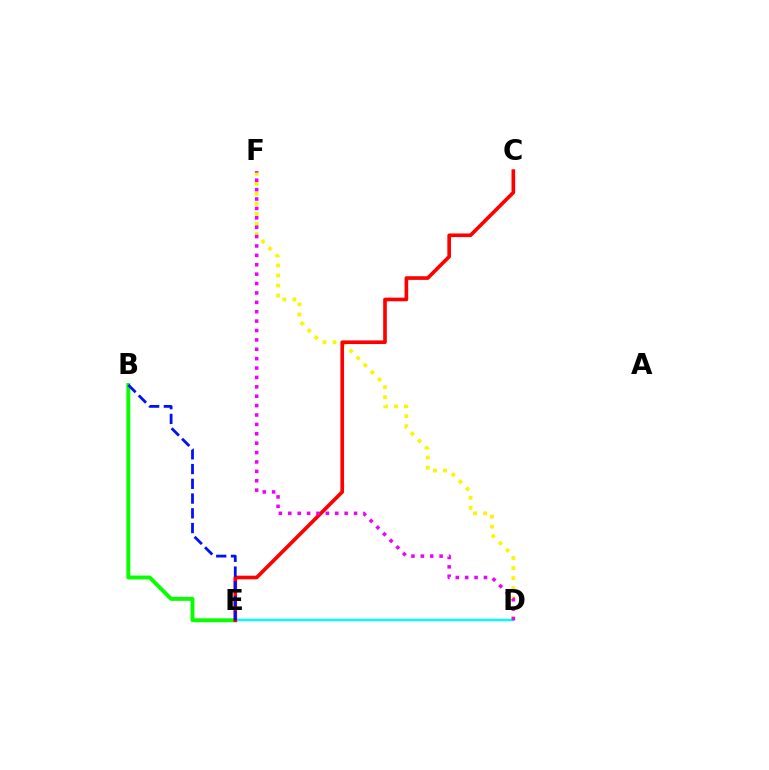{('D', 'F'): [{'color': '#fcf500', 'line_style': 'dotted', 'thickness': 2.73}, {'color': '#ee00ff', 'line_style': 'dotted', 'thickness': 2.55}], ('B', 'E'): [{'color': '#08ff00', 'line_style': 'solid', 'thickness': 2.81}, {'color': '#0010ff', 'line_style': 'dashed', 'thickness': 2.0}], ('D', 'E'): [{'color': '#00fff6', 'line_style': 'solid', 'thickness': 1.75}], ('C', 'E'): [{'color': '#ff0000', 'line_style': 'solid', 'thickness': 2.63}]}